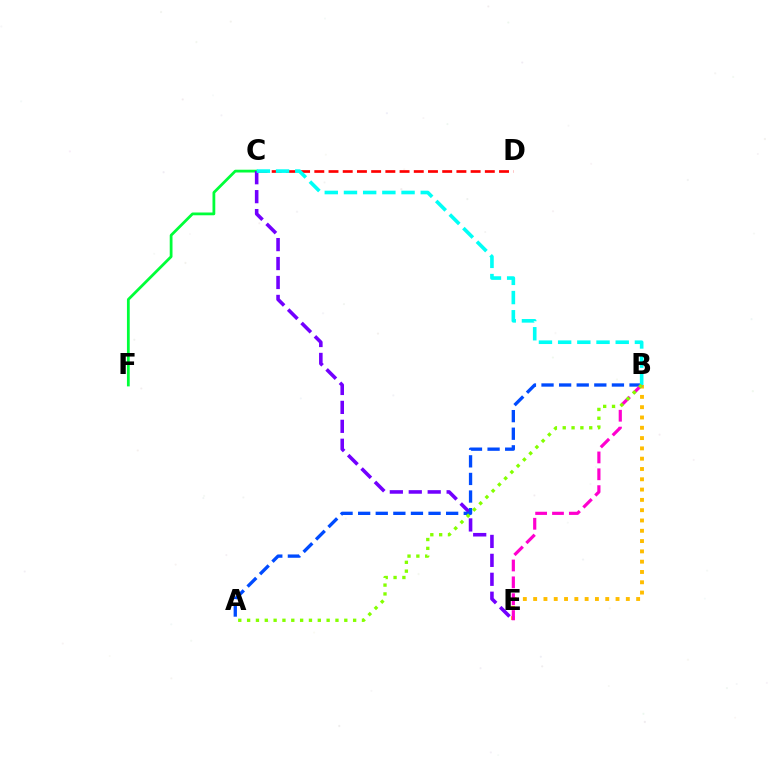{('C', 'F'): [{'color': '#00ff39', 'line_style': 'solid', 'thickness': 2.0}], ('C', 'E'): [{'color': '#7200ff', 'line_style': 'dashed', 'thickness': 2.57}], ('B', 'E'): [{'color': '#ffbd00', 'line_style': 'dotted', 'thickness': 2.8}, {'color': '#ff00cf', 'line_style': 'dashed', 'thickness': 2.29}], ('C', 'D'): [{'color': '#ff0000', 'line_style': 'dashed', 'thickness': 1.93}], ('A', 'B'): [{'color': '#004bff', 'line_style': 'dashed', 'thickness': 2.39}, {'color': '#84ff00', 'line_style': 'dotted', 'thickness': 2.4}], ('B', 'C'): [{'color': '#00fff6', 'line_style': 'dashed', 'thickness': 2.61}]}